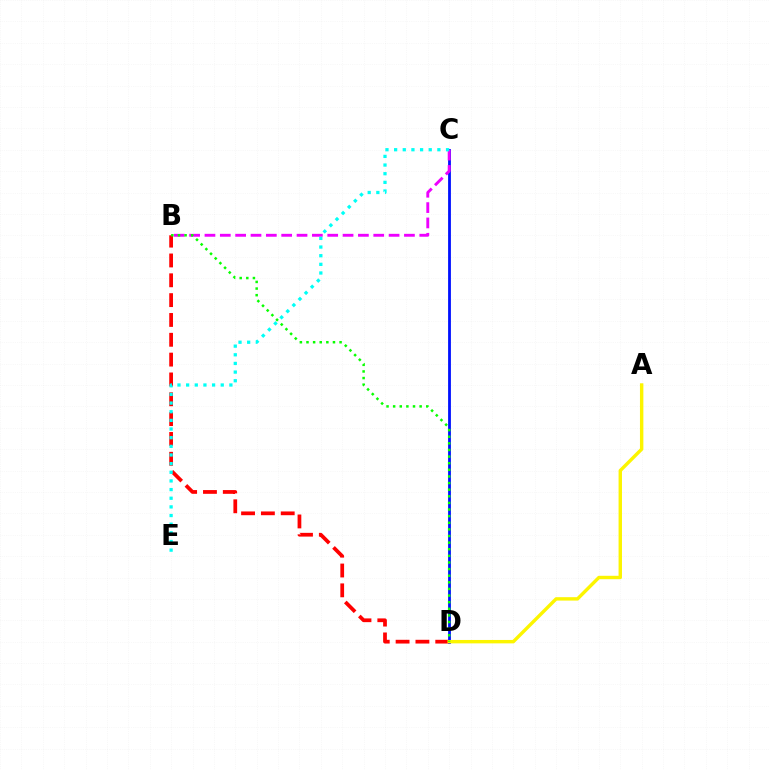{('B', 'D'): [{'color': '#ff0000', 'line_style': 'dashed', 'thickness': 2.69}, {'color': '#08ff00', 'line_style': 'dotted', 'thickness': 1.8}], ('C', 'D'): [{'color': '#0010ff', 'line_style': 'solid', 'thickness': 2.02}], ('B', 'C'): [{'color': '#ee00ff', 'line_style': 'dashed', 'thickness': 2.08}], ('C', 'E'): [{'color': '#00fff6', 'line_style': 'dotted', 'thickness': 2.35}], ('A', 'D'): [{'color': '#fcf500', 'line_style': 'solid', 'thickness': 2.45}]}